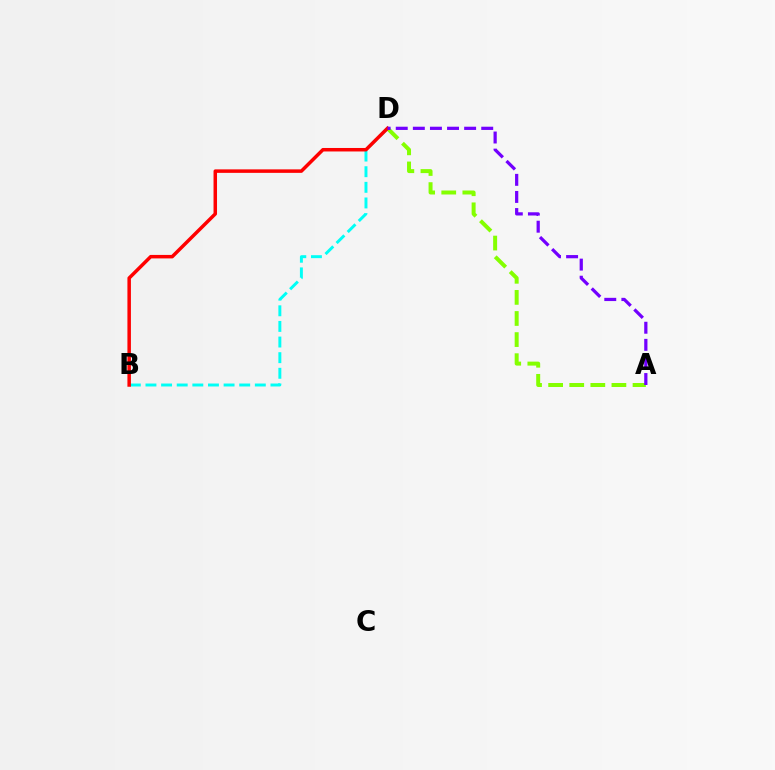{('B', 'D'): [{'color': '#00fff6', 'line_style': 'dashed', 'thickness': 2.12}, {'color': '#ff0000', 'line_style': 'solid', 'thickness': 2.51}], ('A', 'D'): [{'color': '#84ff00', 'line_style': 'dashed', 'thickness': 2.87}, {'color': '#7200ff', 'line_style': 'dashed', 'thickness': 2.32}]}